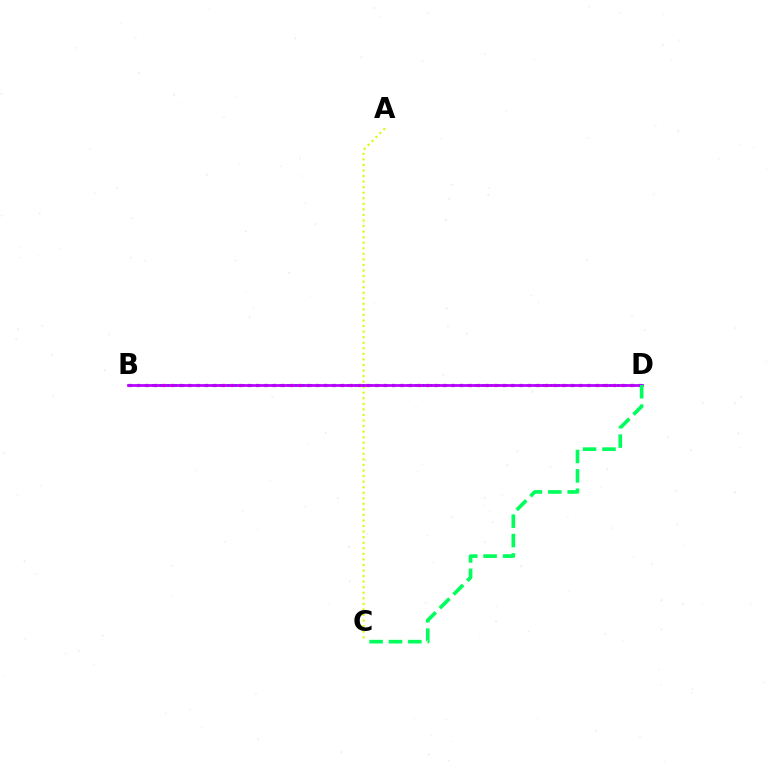{('A', 'C'): [{'color': '#d1ff00', 'line_style': 'dotted', 'thickness': 1.51}], ('B', 'D'): [{'color': '#ff0000', 'line_style': 'dotted', 'thickness': 2.31}, {'color': '#0074ff', 'line_style': 'dotted', 'thickness': 2.04}, {'color': '#b900ff', 'line_style': 'solid', 'thickness': 1.96}], ('C', 'D'): [{'color': '#00ff5c', 'line_style': 'dashed', 'thickness': 2.63}]}